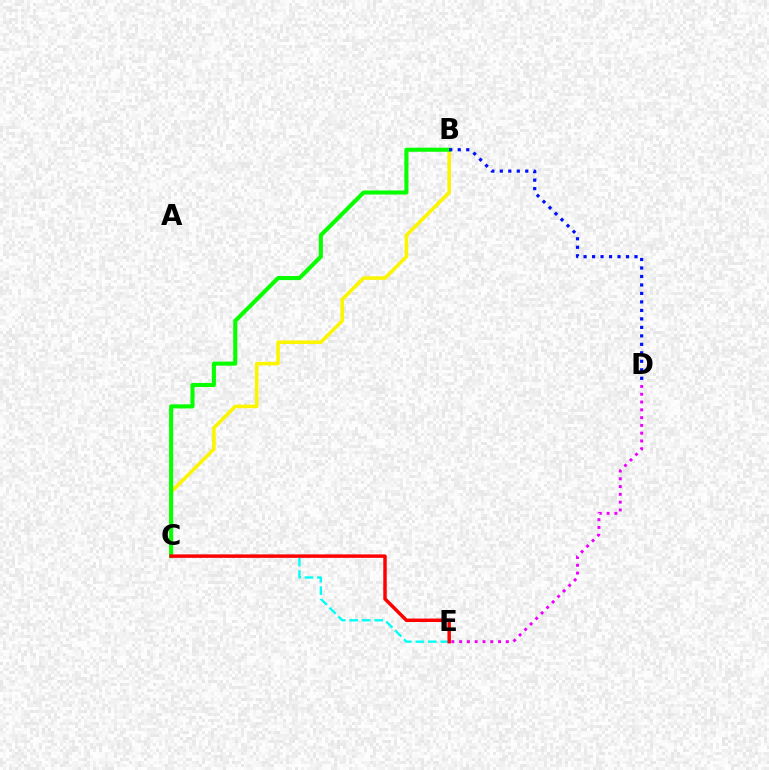{('B', 'C'): [{'color': '#fcf500', 'line_style': 'solid', 'thickness': 2.57}, {'color': '#08ff00', 'line_style': 'solid', 'thickness': 2.94}], ('D', 'E'): [{'color': '#ee00ff', 'line_style': 'dotted', 'thickness': 2.11}], ('C', 'E'): [{'color': '#00fff6', 'line_style': 'dashed', 'thickness': 1.7}, {'color': '#ff0000', 'line_style': 'solid', 'thickness': 2.49}], ('B', 'D'): [{'color': '#0010ff', 'line_style': 'dotted', 'thickness': 2.31}]}